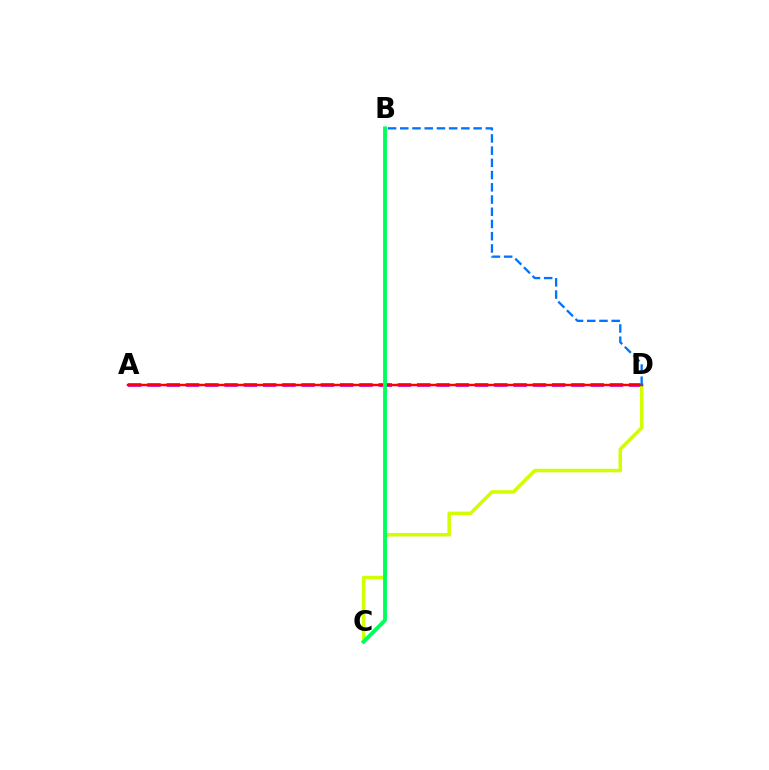{('A', 'D'): [{'color': '#b900ff', 'line_style': 'dashed', 'thickness': 2.62}, {'color': '#ff0000', 'line_style': 'solid', 'thickness': 1.77}], ('C', 'D'): [{'color': '#d1ff00', 'line_style': 'solid', 'thickness': 2.53}], ('B', 'D'): [{'color': '#0074ff', 'line_style': 'dashed', 'thickness': 1.66}], ('B', 'C'): [{'color': '#00ff5c', 'line_style': 'solid', 'thickness': 2.78}]}